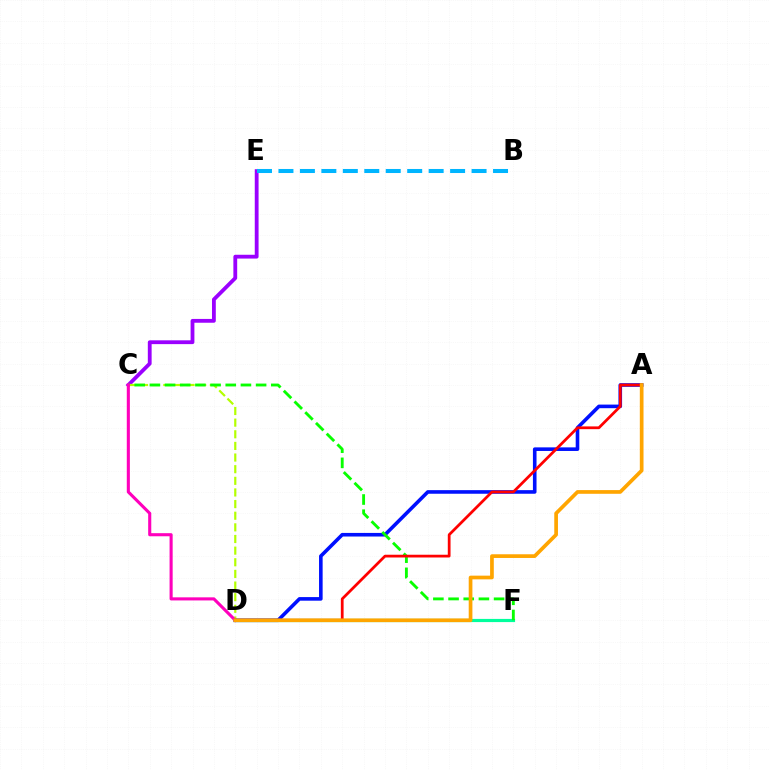{('C', 'E'): [{'color': '#9b00ff', 'line_style': 'solid', 'thickness': 2.74}], ('C', 'D'): [{'color': '#b3ff00', 'line_style': 'dashed', 'thickness': 1.58}, {'color': '#ff00bd', 'line_style': 'solid', 'thickness': 2.23}], ('B', 'E'): [{'color': '#00b5ff', 'line_style': 'dashed', 'thickness': 2.92}], ('D', 'F'): [{'color': '#00ff9d', 'line_style': 'solid', 'thickness': 2.29}], ('A', 'D'): [{'color': '#0010ff', 'line_style': 'solid', 'thickness': 2.59}, {'color': '#ff0000', 'line_style': 'solid', 'thickness': 1.98}, {'color': '#ffa500', 'line_style': 'solid', 'thickness': 2.66}], ('C', 'F'): [{'color': '#08ff00', 'line_style': 'dashed', 'thickness': 2.06}]}